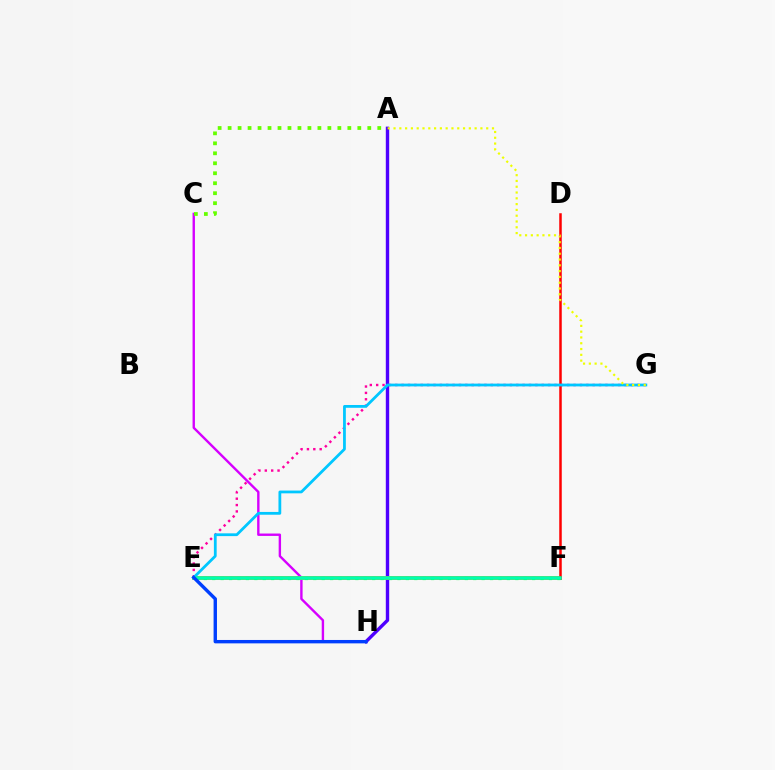{('A', 'H'): [{'color': '#4f00ff', 'line_style': 'solid', 'thickness': 2.44}], ('C', 'H'): [{'color': '#d600ff', 'line_style': 'solid', 'thickness': 1.72}], ('E', 'G'): [{'color': '#ff00a0', 'line_style': 'dotted', 'thickness': 1.73}, {'color': '#00c7ff', 'line_style': 'solid', 'thickness': 2.0}], ('E', 'F'): [{'color': '#ff8800', 'line_style': 'solid', 'thickness': 2.7}, {'color': '#00ff27', 'line_style': 'dotted', 'thickness': 2.29}, {'color': '#00ffaf', 'line_style': 'solid', 'thickness': 2.54}], ('D', 'F'): [{'color': '#ff0000', 'line_style': 'solid', 'thickness': 1.8}], ('E', 'H'): [{'color': '#003fff', 'line_style': 'solid', 'thickness': 2.44}], ('A', 'G'): [{'color': '#eeff00', 'line_style': 'dotted', 'thickness': 1.57}], ('A', 'C'): [{'color': '#66ff00', 'line_style': 'dotted', 'thickness': 2.71}]}